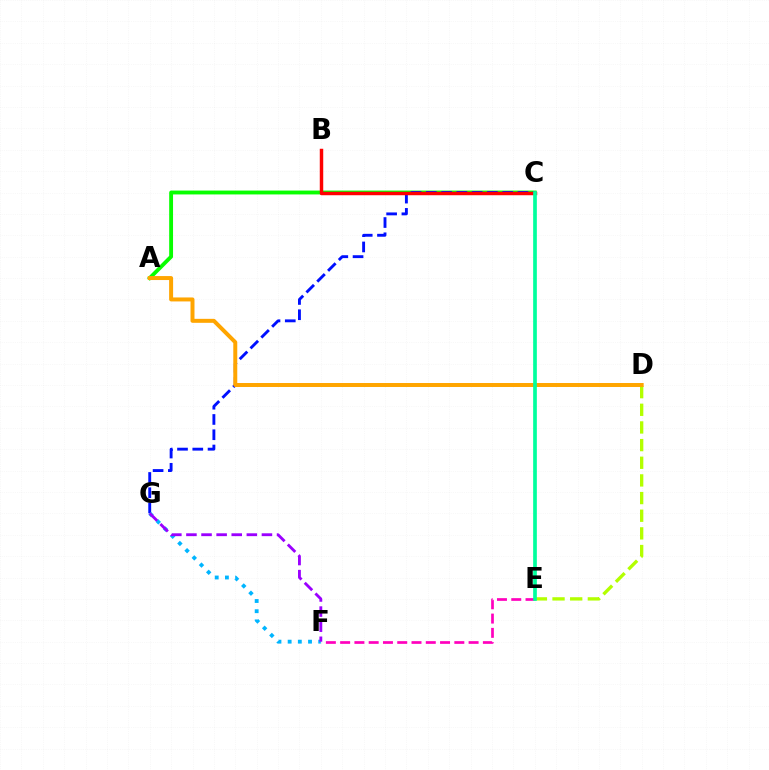{('A', 'C'): [{'color': '#08ff00', 'line_style': 'solid', 'thickness': 2.78}], ('D', 'E'): [{'color': '#b3ff00', 'line_style': 'dashed', 'thickness': 2.4}], ('C', 'G'): [{'color': '#0010ff', 'line_style': 'dashed', 'thickness': 2.07}], ('B', 'C'): [{'color': '#ff0000', 'line_style': 'solid', 'thickness': 2.49}], ('A', 'D'): [{'color': '#ffa500', 'line_style': 'solid', 'thickness': 2.86}], ('F', 'G'): [{'color': '#00b5ff', 'line_style': 'dotted', 'thickness': 2.77}, {'color': '#9b00ff', 'line_style': 'dashed', 'thickness': 2.05}], ('E', 'F'): [{'color': '#ff00bd', 'line_style': 'dashed', 'thickness': 1.94}], ('C', 'E'): [{'color': '#00ff9d', 'line_style': 'solid', 'thickness': 2.66}]}